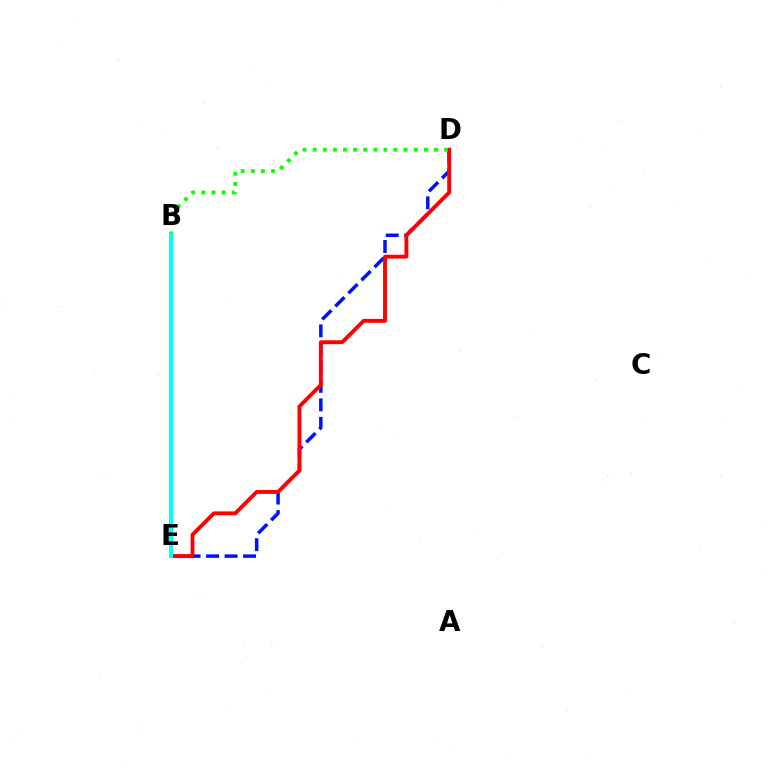{('B', 'E'): [{'color': '#ee00ff', 'line_style': 'dashed', 'thickness': 1.74}, {'color': '#fcf500', 'line_style': 'solid', 'thickness': 1.88}, {'color': '#00fff6', 'line_style': 'solid', 'thickness': 2.95}], ('D', 'E'): [{'color': '#0010ff', 'line_style': 'dashed', 'thickness': 2.51}, {'color': '#ff0000', 'line_style': 'solid', 'thickness': 2.79}], ('B', 'D'): [{'color': '#08ff00', 'line_style': 'dotted', 'thickness': 2.75}]}